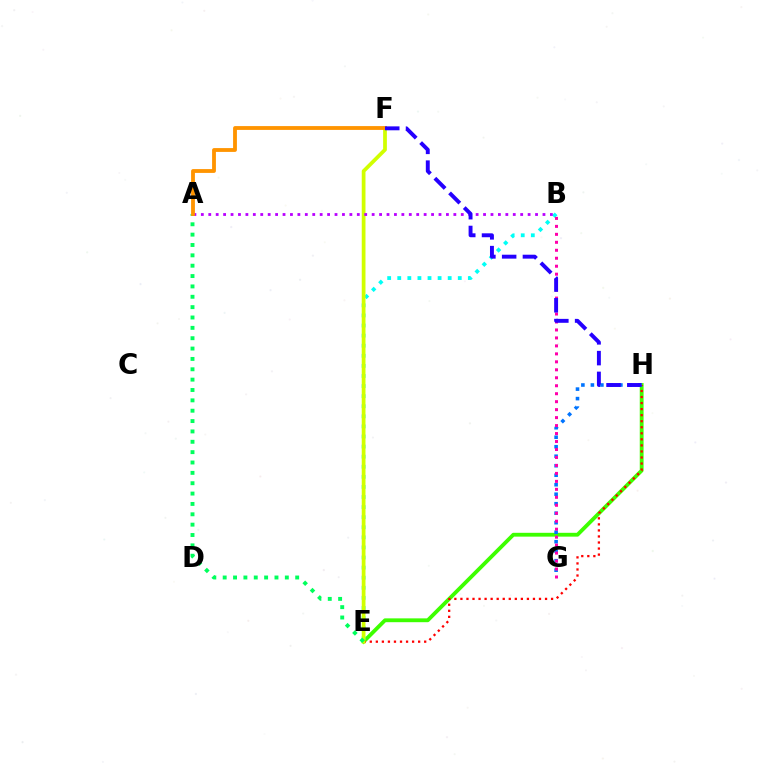{('E', 'H'): [{'color': '#3dff00', 'line_style': 'solid', 'thickness': 2.76}, {'color': '#ff0000', 'line_style': 'dotted', 'thickness': 1.64}], ('G', 'H'): [{'color': '#0074ff', 'line_style': 'dotted', 'thickness': 2.58}], ('B', 'E'): [{'color': '#00fff6', 'line_style': 'dotted', 'thickness': 2.74}], ('B', 'G'): [{'color': '#ff00ac', 'line_style': 'dotted', 'thickness': 2.17}], ('E', 'F'): [{'color': '#d1ff00', 'line_style': 'solid', 'thickness': 2.69}], ('A', 'E'): [{'color': '#00ff5c', 'line_style': 'dotted', 'thickness': 2.81}], ('A', 'B'): [{'color': '#b900ff', 'line_style': 'dotted', 'thickness': 2.02}], ('A', 'F'): [{'color': '#ff9400', 'line_style': 'solid', 'thickness': 2.75}], ('F', 'H'): [{'color': '#2500ff', 'line_style': 'dashed', 'thickness': 2.82}]}